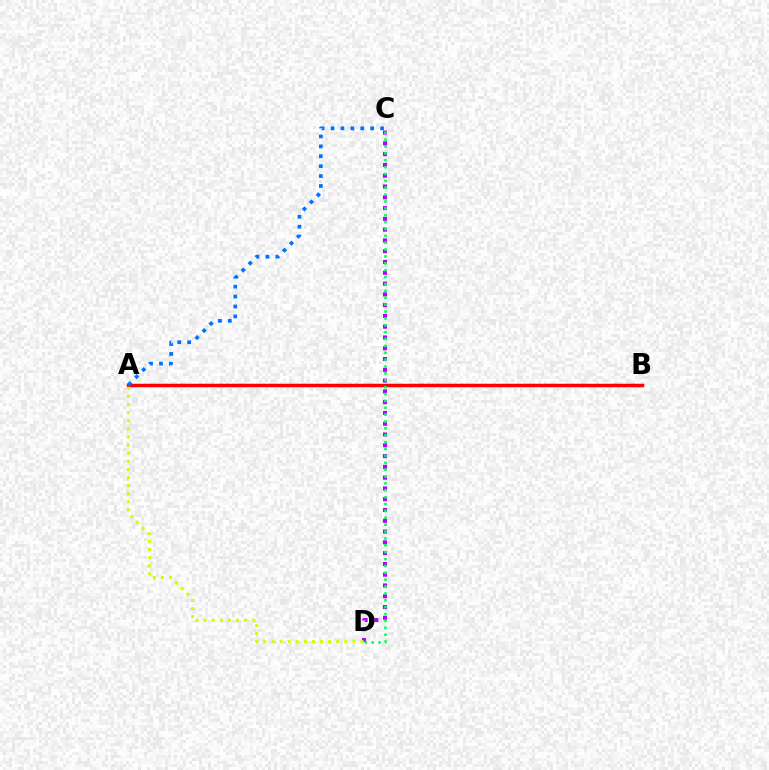{('A', 'B'): [{'color': '#ff0000', 'line_style': 'solid', 'thickness': 2.52}], ('C', 'D'): [{'color': '#b900ff', 'line_style': 'dotted', 'thickness': 2.93}, {'color': '#00ff5c', 'line_style': 'dotted', 'thickness': 1.87}], ('A', 'D'): [{'color': '#d1ff00', 'line_style': 'dotted', 'thickness': 2.2}], ('A', 'C'): [{'color': '#0074ff', 'line_style': 'dotted', 'thickness': 2.69}]}